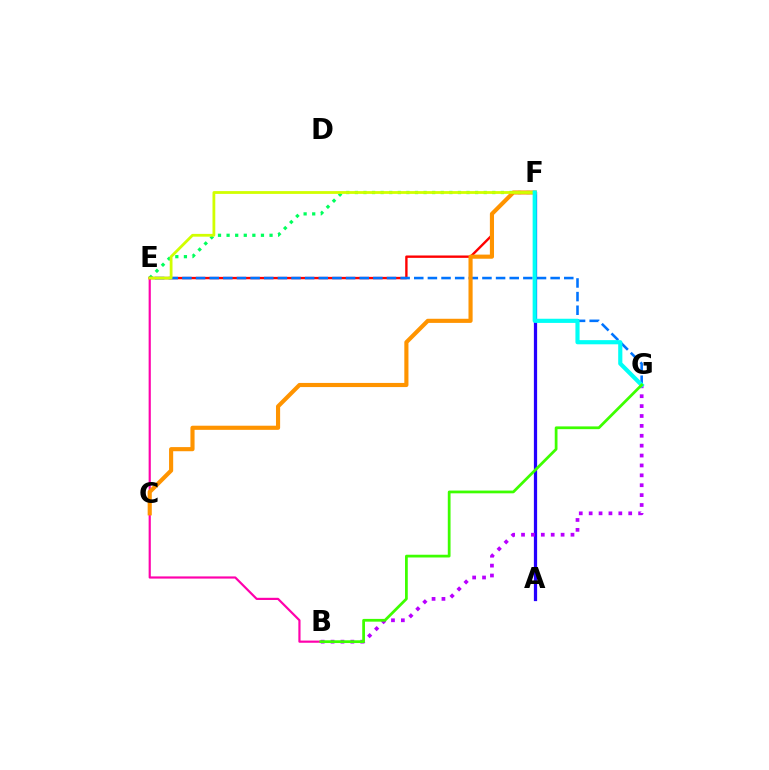{('E', 'F'): [{'color': '#00ff5c', 'line_style': 'dotted', 'thickness': 2.33}, {'color': '#ff0000', 'line_style': 'solid', 'thickness': 1.71}, {'color': '#d1ff00', 'line_style': 'solid', 'thickness': 2.01}], ('B', 'E'): [{'color': '#ff00ac', 'line_style': 'solid', 'thickness': 1.57}], ('E', 'G'): [{'color': '#0074ff', 'line_style': 'dashed', 'thickness': 1.85}], ('A', 'F'): [{'color': '#2500ff', 'line_style': 'solid', 'thickness': 2.34}], ('C', 'F'): [{'color': '#ff9400', 'line_style': 'solid', 'thickness': 2.97}], ('B', 'G'): [{'color': '#b900ff', 'line_style': 'dotted', 'thickness': 2.69}, {'color': '#3dff00', 'line_style': 'solid', 'thickness': 1.98}], ('F', 'G'): [{'color': '#00fff6', 'line_style': 'solid', 'thickness': 2.99}]}